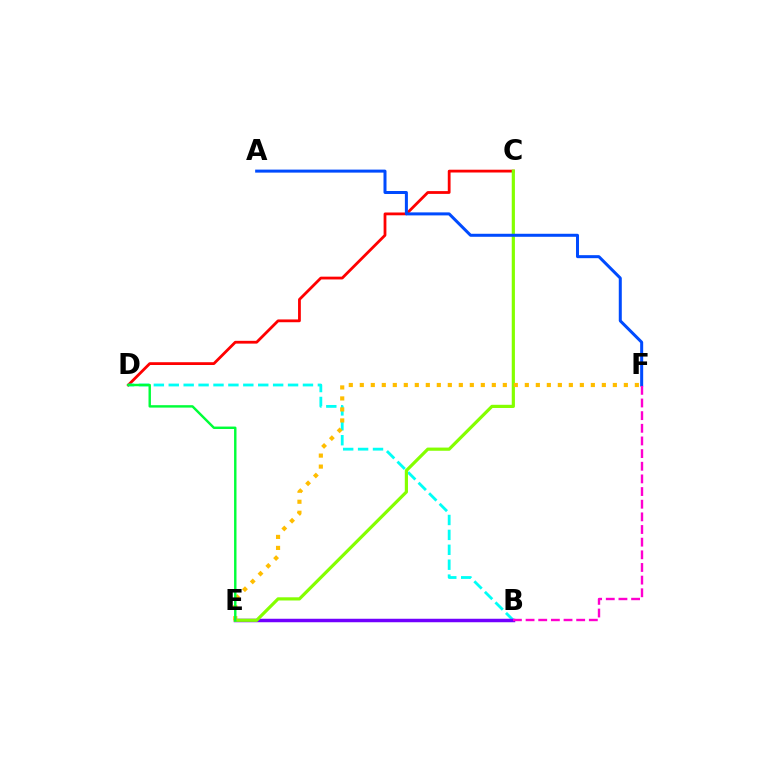{('C', 'D'): [{'color': '#ff0000', 'line_style': 'solid', 'thickness': 2.01}], ('B', 'D'): [{'color': '#00fff6', 'line_style': 'dashed', 'thickness': 2.03}], ('B', 'E'): [{'color': '#7200ff', 'line_style': 'solid', 'thickness': 2.51}], ('C', 'E'): [{'color': '#84ff00', 'line_style': 'solid', 'thickness': 2.29}], ('E', 'F'): [{'color': '#ffbd00', 'line_style': 'dotted', 'thickness': 2.99}], ('D', 'E'): [{'color': '#00ff39', 'line_style': 'solid', 'thickness': 1.75}], ('A', 'F'): [{'color': '#004bff', 'line_style': 'solid', 'thickness': 2.17}], ('B', 'F'): [{'color': '#ff00cf', 'line_style': 'dashed', 'thickness': 1.72}]}